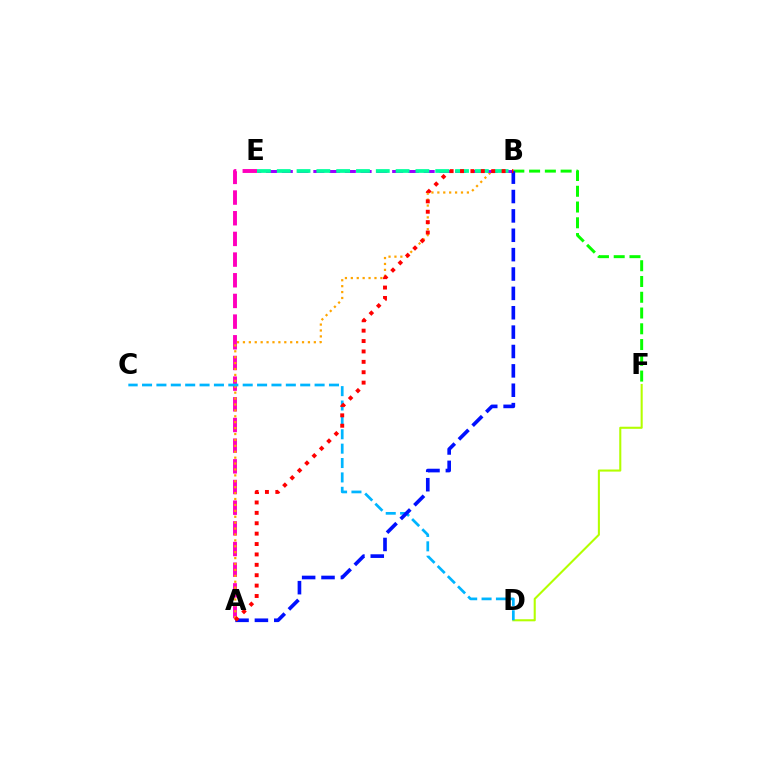{('A', 'E'): [{'color': '#ff00bd', 'line_style': 'dashed', 'thickness': 2.81}], ('A', 'B'): [{'color': '#ffa500', 'line_style': 'dotted', 'thickness': 1.61}, {'color': '#0010ff', 'line_style': 'dashed', 'thickness': 2.63}, {'color': '#ff0000', 'line_style': 'dotted', 'thickness': 2.82}], ('B', 'E'): [{'color': '#9b00ff', 'line_style': 'dashed', 'thickness': 2.14}, {'color': '#00ff9d', 'line_style': 'dashed', 'thickness': 2.69}], ('D', 'F'): [{'color': '#b3ff00', 'line_style': 'solid', 'thickness': 1.5}], ('B', 'F'): [{'color': '#08ff00', 'line_style': 'dashed', 'thickness': 2.14}], ('C', 'D'): [{'color': '#00b5ff', 'line_style': 'dashed', 'thickness': 1.95}]}